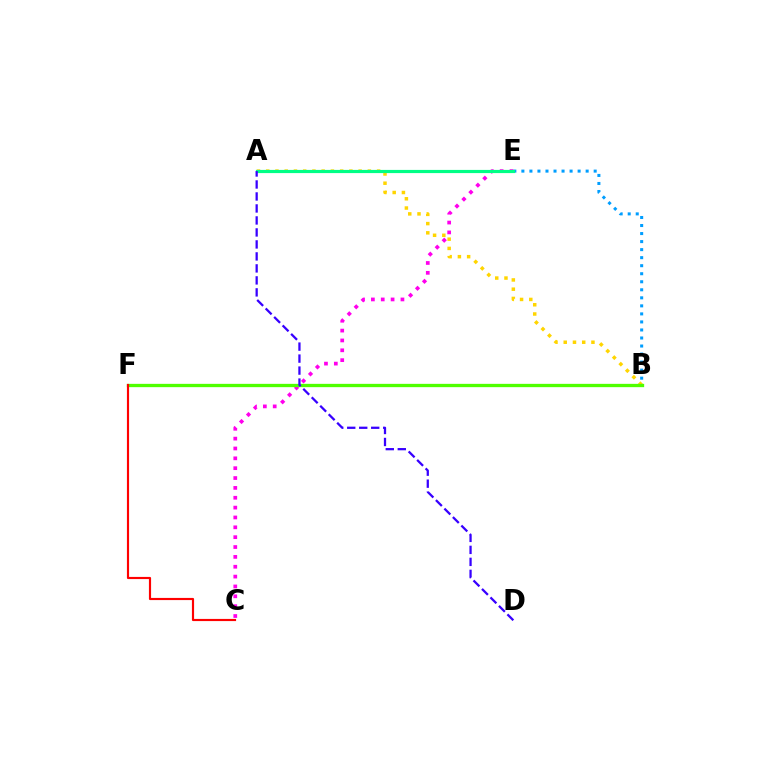{('A', 'B'): [{'color': '#ffd500', 'line_style': 'dotted', 'thickness': 2.51}], ('B', 'E'): [{'color': '#009eff', 'line_style': 'dotted', 'thickness': 2.18}], ('C', 'E'): [{'color': '#ff00ed', 'line_style': 'dotted', 'thickness': 2.68}], ('B', 'F'): [{'color': '#4fff00', 'line_style': 'solid', 'thickness': 2.39}], ('C', 'F'): [{'color': '#ff0000', 'line_style': 'solid', 'thickness': 1.56}], ('A', 'E'): [{'color': '#00ff86', 'line_style': 'solid', 'thickness': 2.29}], ('A', 'D'): [{'color': '#3700ff', 'line_style': 'dashed', 'thickness': 1.63}]}